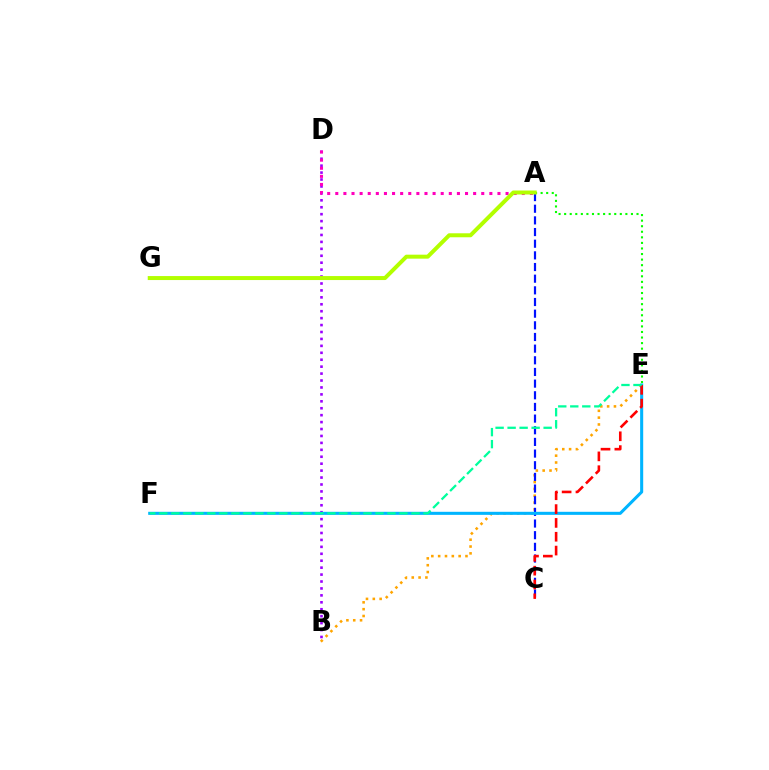{('B', 'E'): [{'color': '#ffa500', 'line_style': 'dotted', 'thickness': 1.86}], ('B', 'D'): [{'color': '#9b00ff', 'line_style': 'dotted', 'thickness': 1.88}], ('A', 'D'): [{'color': '#ff00bd', 'line_style': 'dotted', 'thickness': 2.2}], ('A', 'C'): [{'color': '#0010ff', 'line_style': 'dashed', 'thickness': 1.58}], ('A', 'E'): [{'color': '#08ff00', 'line_style': 'dotted', 'thickness': 1.51}], ('E', 'F'): [{'color': '#00b5ff', 'line_style': 'solid', 'thickness': 2.2}, {'color': '#00ff9d', 'line_style': 'dashed', 'thickness': 1.63}], ('C', 'E'): [{'color': '#ff0000', 'line_style': 'dashed', 'thickness': 1.88}], ('A', 'G'): [{'color': '#b3ff00', 'line_style': 'solid', 'thickness': 2.87}]}